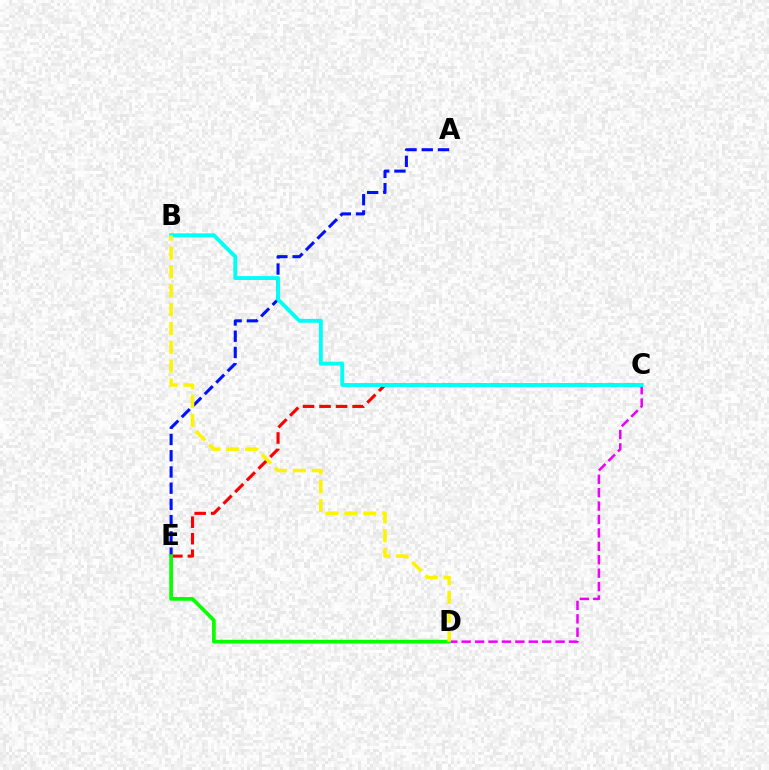{('C', 'E'): [{'color': '#ff0000', 'line_style': 'dashed', 'thickness': 2.24}], ('C', 'D'): [{'color': '#ee00ff', 'line_style': 'dashed', 'thickness': 1.82}], ('A', 'E'): [{'color': '#0010ff', 'line_style': 'dashed', 'thickness': 2.21}], ('D', 'E'): [{'color': '#08ff00', 'line_style': 'solid', 'thickness': 2.67}], ('B', 'C'): [{'color': '#00fff6', 'line_style': 'solid', 'thickness': 2.8}], ('B', 'D'): [{'color': '#fcf500', 'line_style': 'dashed', 'thickness': 2.56}]}